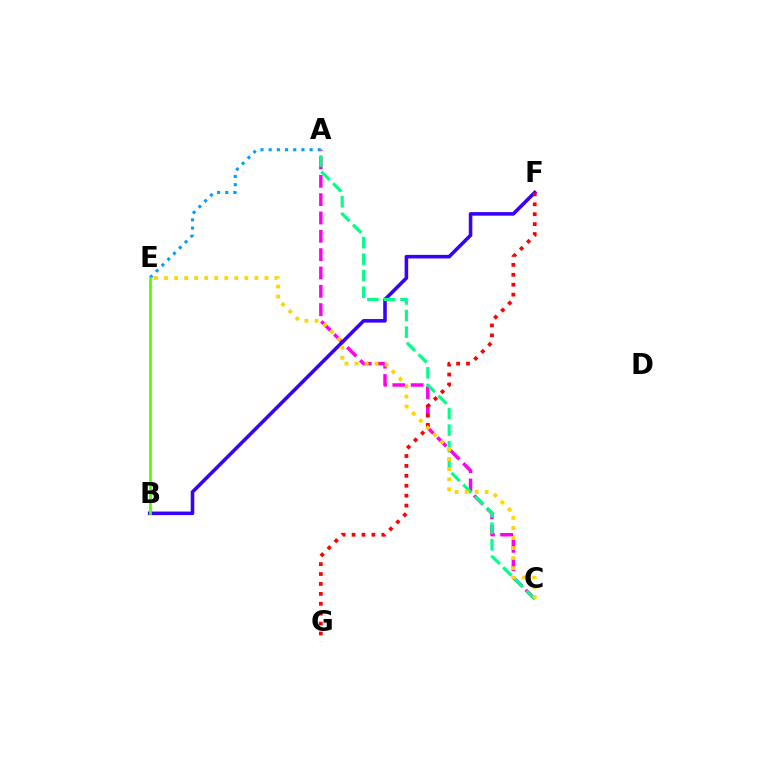{('A', 'E'): [{'color': '#009eff', 'line_style': 'dotted', 'thickness': 2.22}], ('A', 'C'): [{'color': '#ff00ed', 'line_style': 'dashed', 'thickness': 2.49}, {'color': '#00ff86', 'line_style': 'dashed', 'thickness': 2.25}], ('B', 'F'): [{'color': '#3700ff', 'line_style': 'solid', 'thickness': 2.57}], ('B', 'E'): [{'color': '#4fff00', 'line_style': 'solid', 'thickness': 1.98}], ('F', 'G'): [{'color': '#ff0000', 'line_style': 'dotted', 'thickness': 2.69}], ('C', 'E'): [{'color': '#ffd500', 'line_style': 'dotted', 'thickness': 2.73}]}